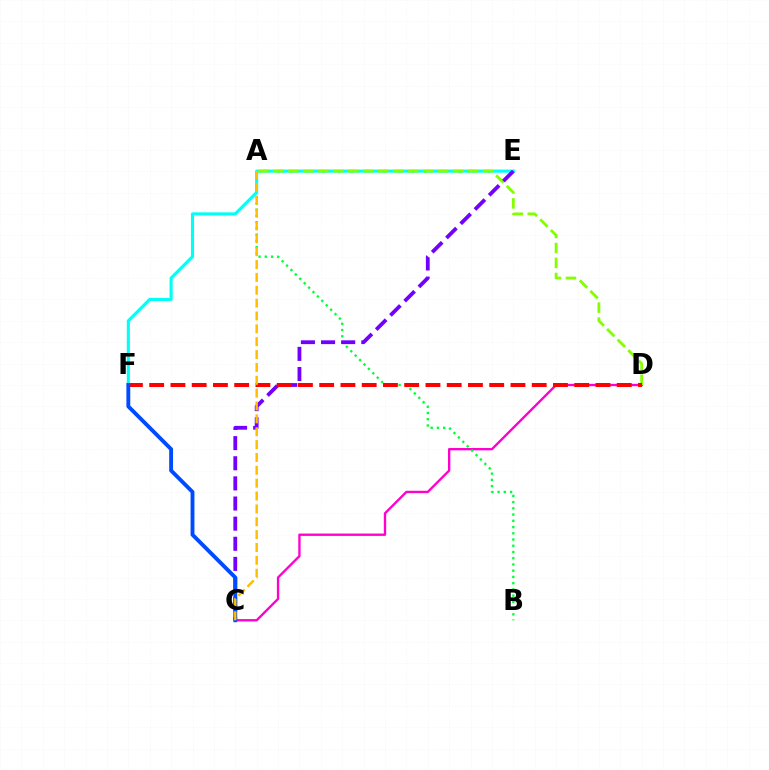{('C', 'D'): [{'color': '#ff00cf', 'line_style': 'solid', 'thickness': 1.7}], ('A', 'B'): [{'color': '#00ff39', 'line_style': 'dotted', 'thickness': 1.69}], ('E', 'F'): [{'color': '#00fff6', 'line_style': 'solid', 'thickness': 2.23}], ('A', 'D'): [{'color': '#84ff00', 'line_style': 'dashed', 'thickness': 2.03}], ('C', 'E'): [{'color': '#7200ff', 'line_style': 'dashed', 'thickness': 2.73}], ('D', 'F'): [{'color': '#ff0000', 'line_style': 'dashed', 'thickness': 2.89}], ('C', 'F'): [{'color': '#004bff', 'line_style': 'solid', 'thickness': 2.79}], ('A', 'C'): [{'color': '#ffbd00', 'line_style': 'dashed', 'thickness': 1.75}]}